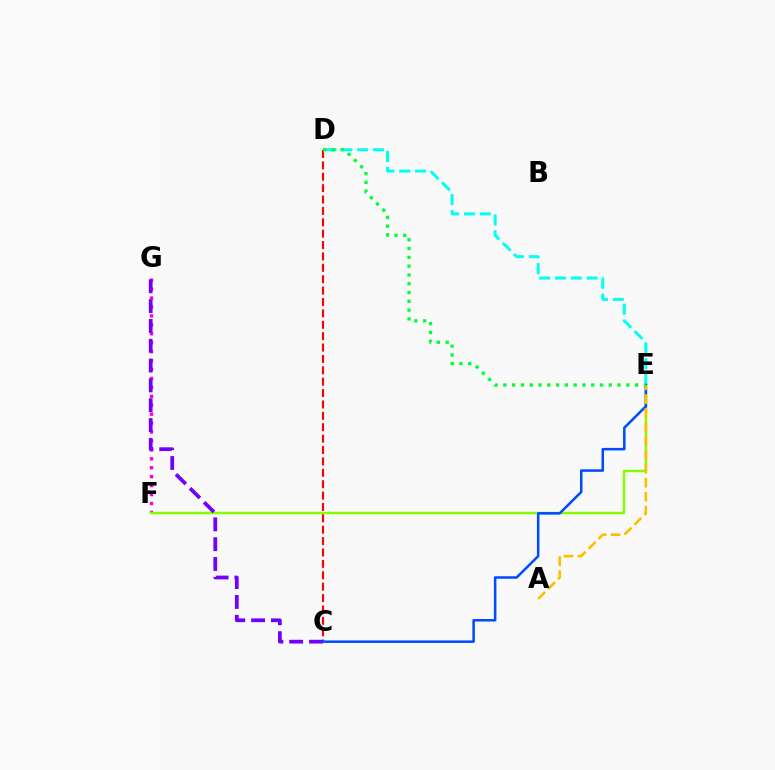{('D', 'E'): [{'color': '#00fff6', 'line_style': 'dashed', 'thickness': 2.15}, {'color': '#00ff39', 'line_style': 'dotted', 'thickness': 2.39}], ('F', 'G'): [{'color': '#ff00cf', 'line_style': 'dotted', 'thickness': 2.43}], ('E', 'F'): [{'color': '#84ff00', 'line_style': 'solid', 'thickness': 1.79}], ('C', 'D'): [{'color': '#ff0000', 'line_style': 'dashed', 'thickness': 1.55}], ('C', 'G'): [{'color': '#7200ff', 'line_style': 'dashed', 'thickness': 2.69}], ('C', 'E'): [{'color': '#004bff', 'line_style': 'solid', 'thickness': 1.82}], ('A', 'E'): [{'color': '#ffbd00', 'line_style': 'dashed', 'thickness': 1.89}]}